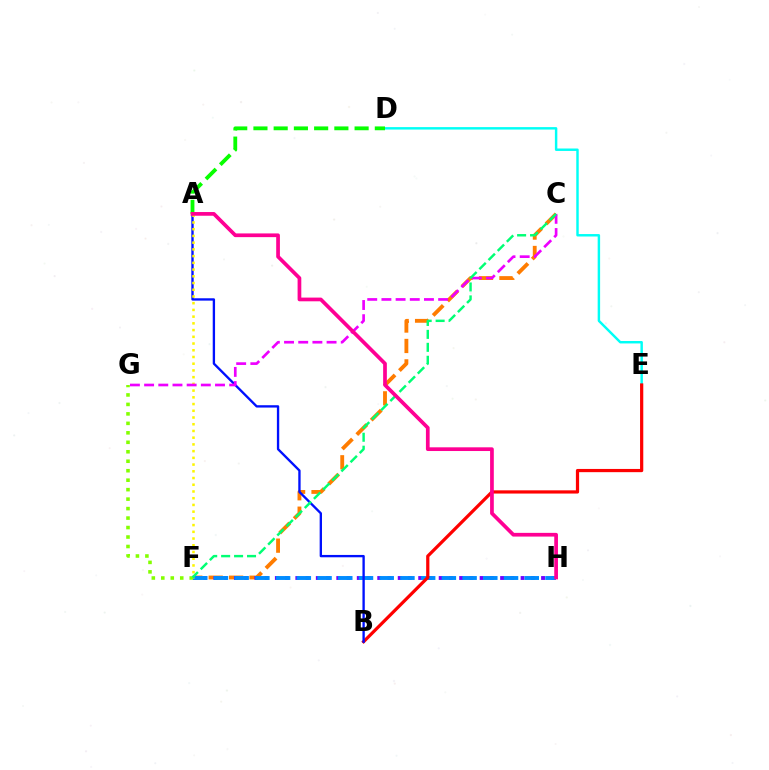{('C', 'F'): [{'color': '#ff7c00', 'line_style': 'dashed', 'thickness': 2.77}, {'color': '#00ff74', 'line_style': 'dashed', 'thickness': 1.76}], ('F', 'H'): [{'color': '#7200ff', 'line_style': 'dotted', 'thickness': 2.78}, {'color': '#008cff', 'line_style': 'dashed', 'thickness': 2.81}], ('D', 'E'): [{'color': '#00fff6', 'line_style': 'solid', 'thickness': 1.76}], ('B', 'E'): [{'color': '#ff0000', 'line_style': 'solid', 'thickness': 2.32}], ('A', 'B'): [{'color': '#0010ff', 'line_style': 'solid', 'thickness': 1.69}], ('A', 'D'): [{'color': '#08ff00', 'line_style': 'dashed', 'thickness': 2.75}], ('A', 'F'): [{'color': '#fcf500', 'line_style': 'dotted', 'thickness': 1.83}], ('F', 'G'): [{'color': '#84ff00', 'line_style': 'dotted', 'thickness': 2.57}], ('C', 'G'): [{'color': '#ee00ff', 'line_style': 'dashed', 'thickness': 1.93}], ('A', 'H'): [{'color': '#ff0094', 'line_style': 'solid', 'thickness': 2.67}]}